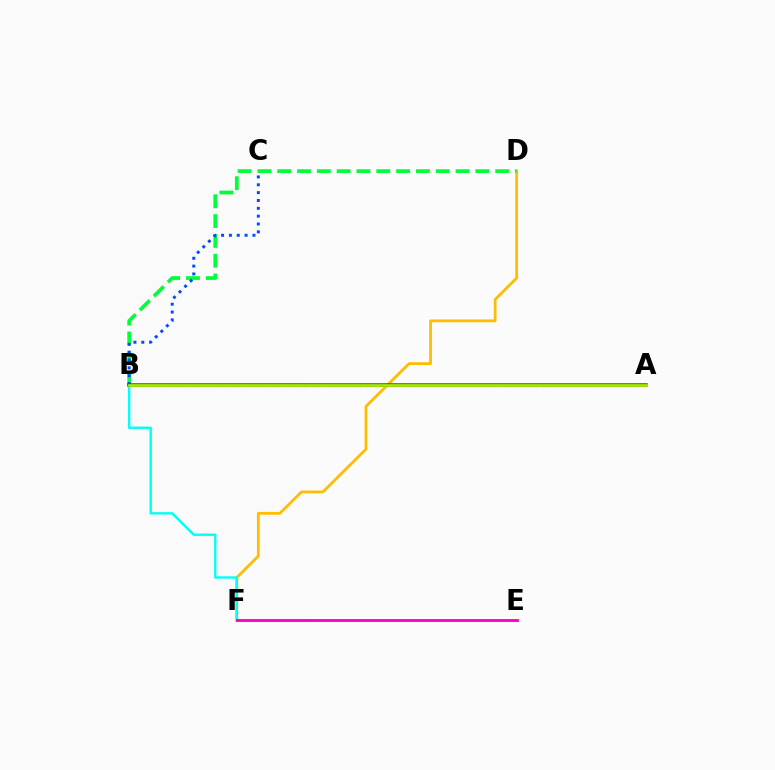{('D', 'F'): [{'color': '#ffbd00', 'line_style': 'solid', 'thickness': 2.01}], ('A', 'B'): [{'color': '#7200ff', 'line_style': 'dashed', 'thickness': 1.84}, {'color': '#ff0000', 'line_style': 'solid', 'thickness': 2.53}, {'color': '#84ff00', 'line_style': 'solid', 'thickness': 1.92}], ('B', 'F'): [{'color': '#00fff6', 'line_style': 'solid', 'thickness': 1.71}], ('B', 'D'): [{'color': '#00ff39', 'line_style': 'dashed', 'thickness': 2.69}], ('B', 'C'): [{'color': '#004bff', 'line_style': 'dotted', 'thickness': 2.13}], ('E', 'F'): [{'color': '#ff00cf', 'line_style': 'solid', 'thickness': 2.07}]}